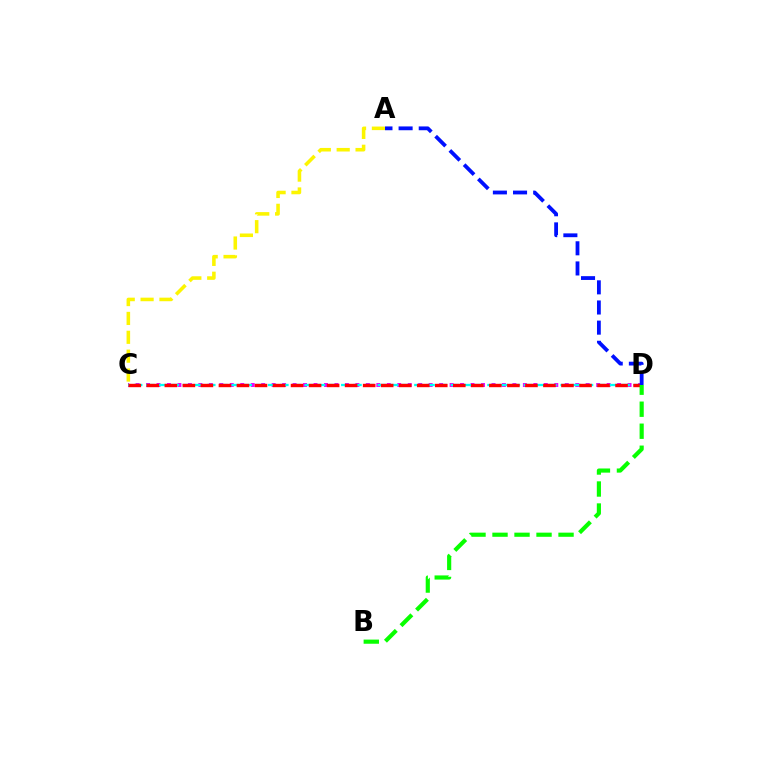{('C', 'D'): [{'color': '#ee00ff', 'line_style': 'dotted', 'thickness': 2.84}, {'color': '#00fff6', 'line_style': 'dashed', 'thickness': 1.66}, {'color': '#ff0000', 'line_style': 'dashed', 'thickness': 2.45}], ('A', 'D'): [{'color': '#0010ff', 'line_style': 'dashed', 'thickness': 2.74}], ('A', 'C'): [{'color': '#fcf500', 'line_style': 'dashed', 'thickness': 2.56}], ('B', 'D'): [{'color': '#08ff00', 'line_style': 'dashed', 'thickness': 2.99}]}